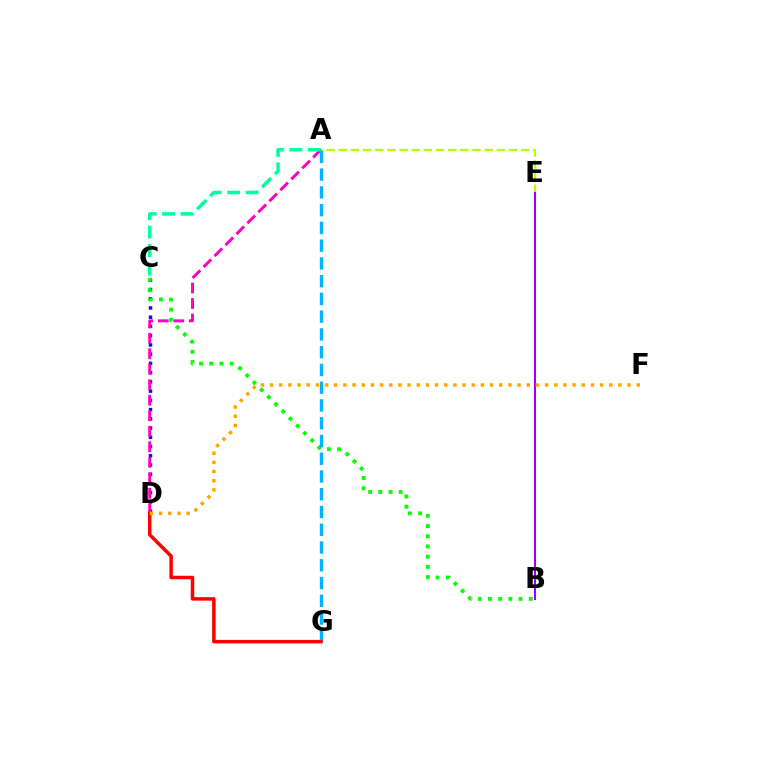{('C', 'D'): [{'color': '#0010ff', 'line_style': 'dotted', 'thickness': 2.51}], ('A', 'E'): [{'color': '#b3ff00', 'line_style': 'dashed', 'thickness': 1.65}], ('A', 'D'): [{'color': '#ff00bd', 'line_style': 'dashed', 'thickness': 2.11}], ('B', 'C'): [{'color': '#08ff00', 'line_style': 'dotted', 'thickness': 2.77}], ('A', 'G'): [{'color': '#00b5ff', 'line_style': 'dashed', 'thickness': 2.41}], ('B', 'E'): [{'color': '#9b00ff', 'line_style': 'solid', 'thickness': 1.52}], ('A', 'C'): [{'color': '#00ff9d', 'line_style': 'dashed', 'thickness': 2.51}], ('D', 'G'): [{'color': '#ff0000', 'line_style': 'solid', 'thickness': 2.52}], ('D', 'F'): [{'color': '#ffa500', 'line_style': 'dotted', 'thickness': 2.49}]}